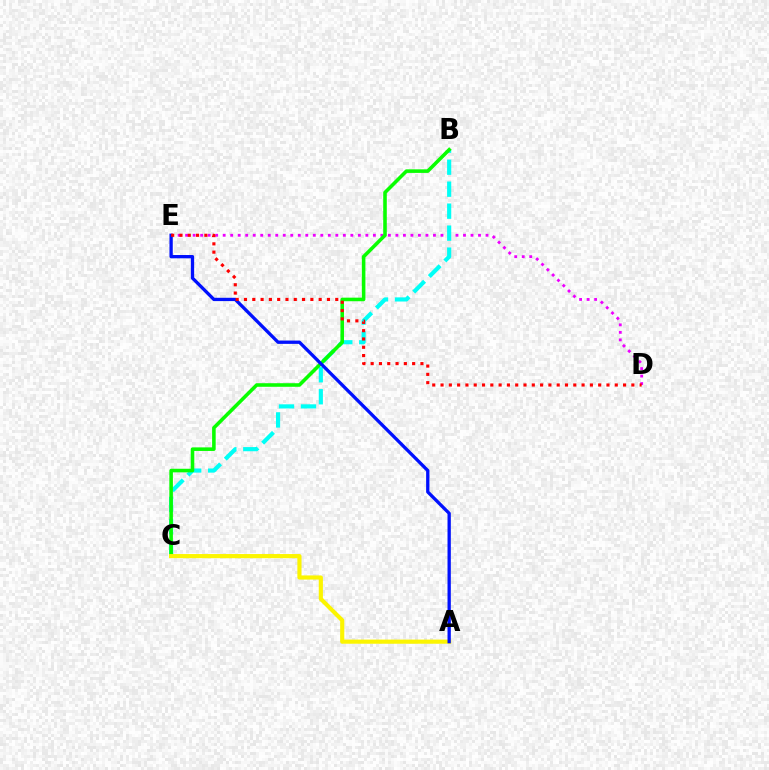{('D', 'E'): [{'color': '#ee00ff', 'line_style': 'dotted', 'thickness': 2.04}, {'color': '#ff0000', 'line_style': 'dotted', 'thickness': 2.25}], ('B', 'C'): [{'color': '#00fff6', 'line_style': 'dashed', 'thickness': 2.99}, {'color': '#08ff00', 'line_style': 'solid', 'thickness': 2.57}], ('A', 'C'): [{'color': '#fcf500', 'line_style': 'solid', 'thickness': 2.98}], ('A', 'E'): [{'color': '#0010ff', 'line_style': 'solid', 'thickness': 2.38}]}